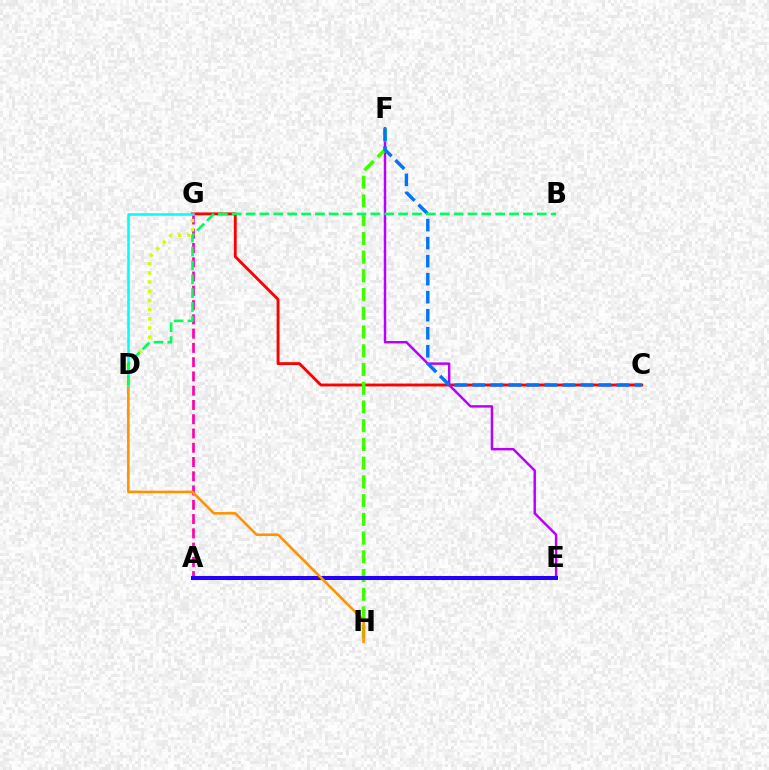{('C', 'G'): [{'color': '#ff0000', 'line_style': 'solid', 'thickness': 2.07}], ('E', 'F'): [{'color': '#b900ff', 'line_style': 'solid', 'thickness': 1.77}], ('F', 'H'): [{'color': '#3dff00', 'line_style': 'dashed', 'thickness': 2.54}], ('A', 'G'): [{'color': '#ff00ac', 'line_style': 'dashed', 'thickness': 1.94}], ('C', 'F'): [{'color': '#0074ff', 'line_style': 'dashed', 'thickness': 2.45}], ('A', 'E'): [{'color': '#2500ff', 'line_style': 'solid', 'thickness': 2.89}], ('D', 'H'): [{'color': '#ff9400', 'line_style': 'solid', 'thickness': 1.87}], ('D', 'G'): [{'color': '#d1ff00', 'line_style': 'dotted', 'thickness': 2.49}, {'color': '#00fff6', 'line_style': 'solid', 'thickness': 1.83}], ('B', 'D'): [{'color': '#00ff5c', 'line_style': 'dashed', 'thickness': 1.88}]}